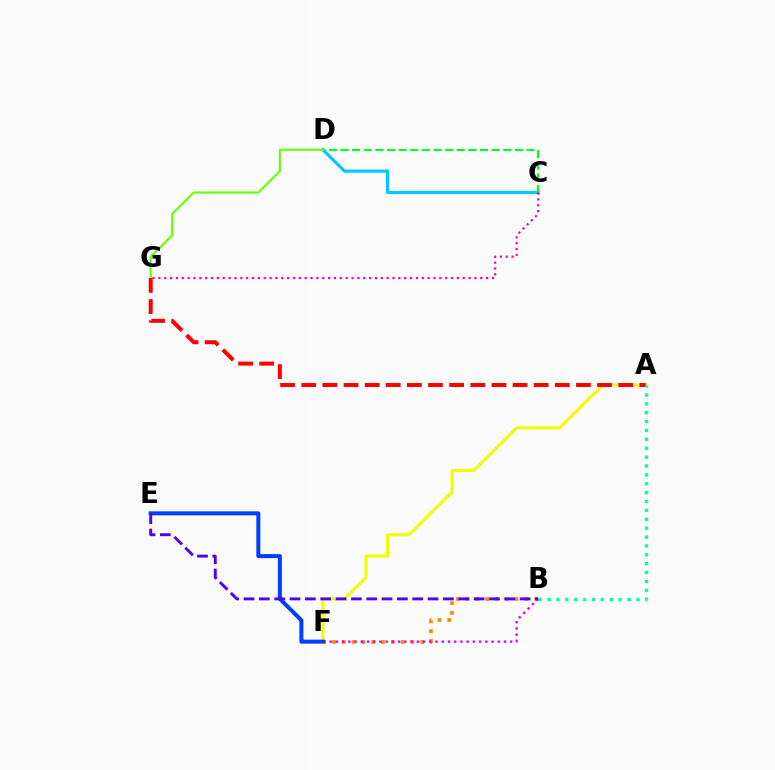{('C', 'D'): [{'color': '#00c7ff', 'line_style': 'solid', 'thickness': 2.26}, {'color': '#00ff27', 'line_style': 'dashed', 'thickness': 1.58}], ('A', 'F'): [{'color': '#eeff00', 'line_style': 'solid', 'thickness': 2.18}], ('D', 'G'): [{'color': '#66ff00', 'line_style': 'solid', 'thickness': 1.52}], ('B', 'F'): [{'color': '#ff8800', 'line_style': 'dotted', 'thickness': 2.66}, {'color': '#d600ff', 'line_style': 'dotted', 'thickness': 1.69}], ('E', 'F'): [{'color': '#003fff', 'line_style': 'solid', 'thickness': 2.89}], ('A', 'G'): [{'color': '#ff0000', 'line_style': 'dashed', 'thickness': 2.87}], ('B', 'E'): [{'color': '#4f00ff', 'line_style': 'dashed', 'thickness': 2.08}], ('A', 'B'): [{'color': '#00ffaf', 'line_style': 'dotted', 'thickness': 2.41}], ('C', 'G'): [{'color': '#ff00a0', 'line_style': 'dotted', 'thickness': 1.59}]}